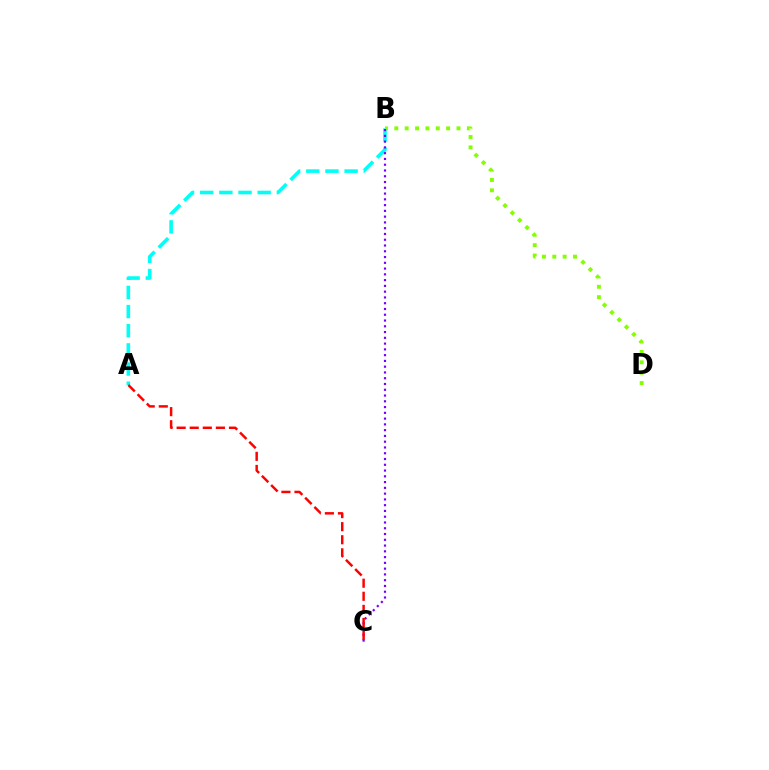{('A', 'B'): [{'color': '#00fff6', 'line_style': 'dashed', 'thickness': 2.6}], ('B', 'D'): [{'color': '#84ff00', 'line_style': 'dotted', 'thickness': 2.82}], ('B', 'C'): [{'color': '#7200ff', 'line_style': 'dotted', 'thickness': 1.57}], ('A', 'C'): [{'color': '#ff0000', 'line_style': 'dashed', 'thickness': 1.78}]}